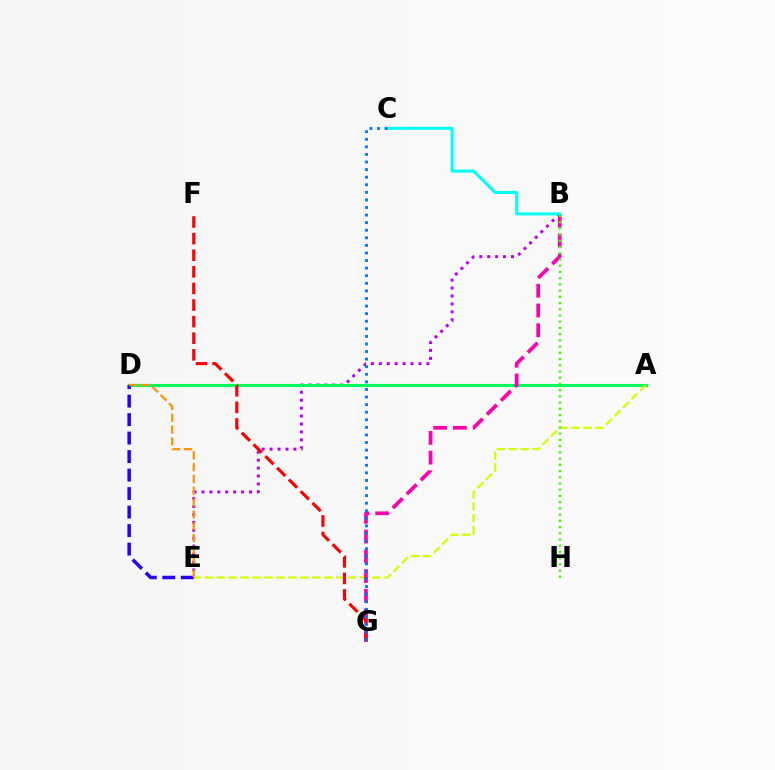{('B', 'E'): [{'color': '#b900ff', 'line_style': 'dotted', 'thickness': 2.15}], ('A', 'D'): [{'color': '#00ff5c', 'line_style': 'solid', 'thickness': 2.25}], ('A', 'E'): [{'color': '#d1ff00', 'line_style': 'dashed', 'thickness': 1.62}], ('B', 'G'): [{'color': '#ff00ac', 'line_style': 'dashed', 'thickness': 2.68}], ('B', 'C'): [{'color': '#00fff6', 'line_style': 'solid', 'thickness': 2.17}], ('D', 'E'): [{'color': '#2500ff', 'line_style': 'dashed', 'thickness': 2.51}, {'color': '#ff9400', 'line_style': 'dashed', 'thickness': 1.61}], ('B', 'H'): [{'color': '#3dff00', 'line_style': 'dotted', 'thickness': 1.69}], ('F', 'G'): [{'color': '#ff0000', 'line_style': 'dashed', 'thickness': 2.26}], ('C', 'G'): [{'color': '#0074ff', 'line_style': 'dotted', 'thickness': 2.06}]}